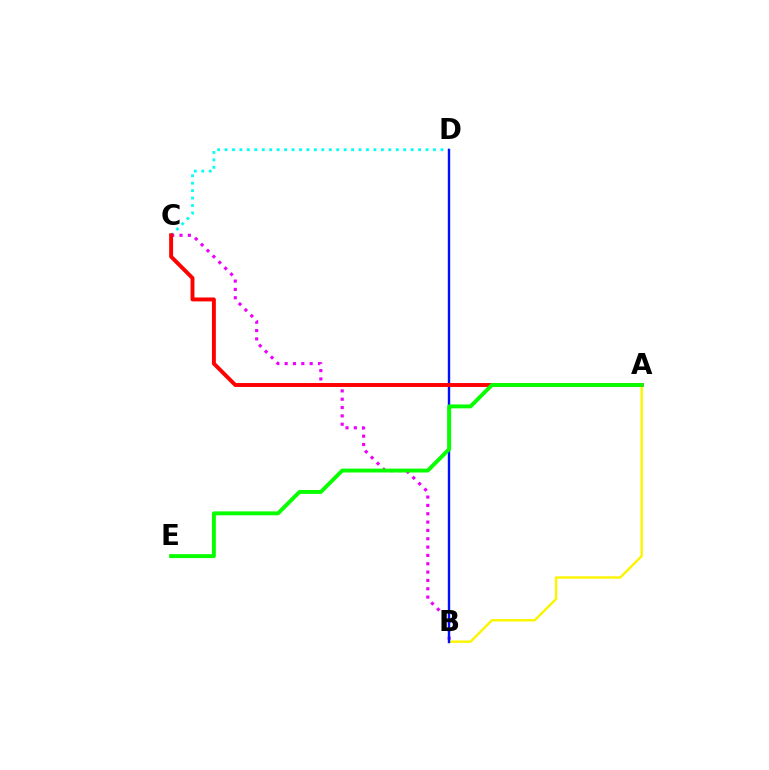{('C', 'D'): [{'color': '#00fff6', 'line_style': 'dotted', 'thickness': 2.02}], ('A', 'B'): [{'color': '#fcf500', 'line_style': 'solid', 'thickness': 1.75}], ('B', 'C'): [{'color': '#ee00ff', 'line_style': 'dotted', 'thickness': 2.26}], ('B', 'D'): [{'color': '#0010ff', 'line_style': 'solid', 'thickness': 1.73}], ('A', 'C'): [{'color': '#ff0000', 'line_style': 'solid', 'thickness': 2.82}], ('A', 'E'): [{'color': '#08ff00', 'line_style': 'solid', 'thickness': 2.81}]}